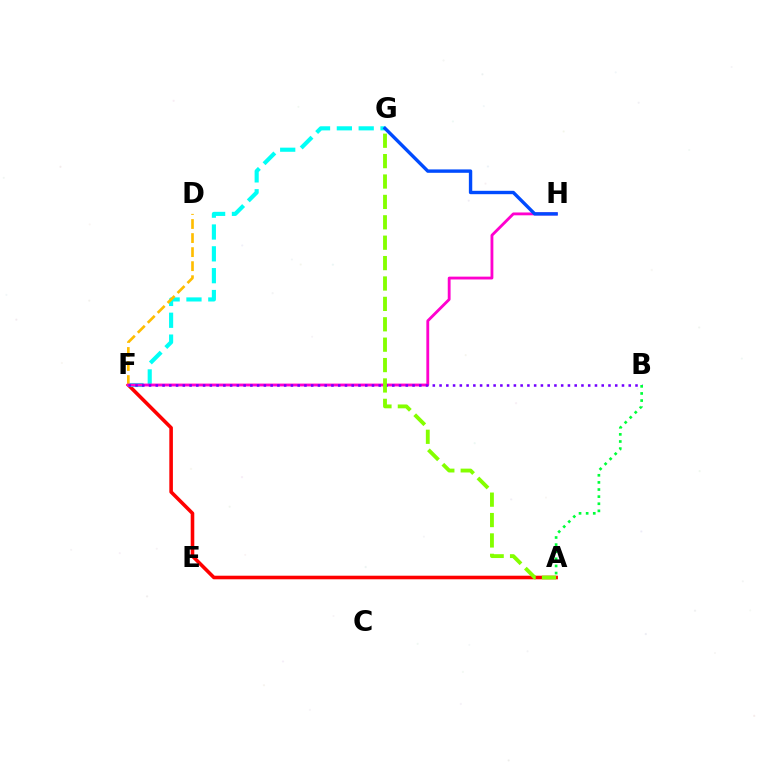{('A', 'F'): [{'color': '#ff0000', 'line_style': 'solid', 'thickness': 2.58}], ('F', 'G'): [{'color': '#00fff6', 'line_style': 'dashed', 'thickness': 2.97}], ('D', 'F'): [{'color': '#ffbd00', 'line_style': 'dashed', 'thickness': 1.91}], ('F', 'H'): [{'color': '#ff00cf', 'line_style': 'solid', 'thickness': 2.04}], ('B', 'F'): [{'color': '#7200ff', 'line_style': 'dotted', 'thickness': 1.84}], ('A', 'G'): [{'color': '#84ff00', 'line_style': 'dashed', 'thickness': 2.77}], ('G', 'H'): [{'color': '#004bff', 'line_style': 'solid', 'thickness': 2.44}], ('A', 'B'): [{'color': '#00ff39', 'line_style': 'dotted', 'thickness': 1.93}]}